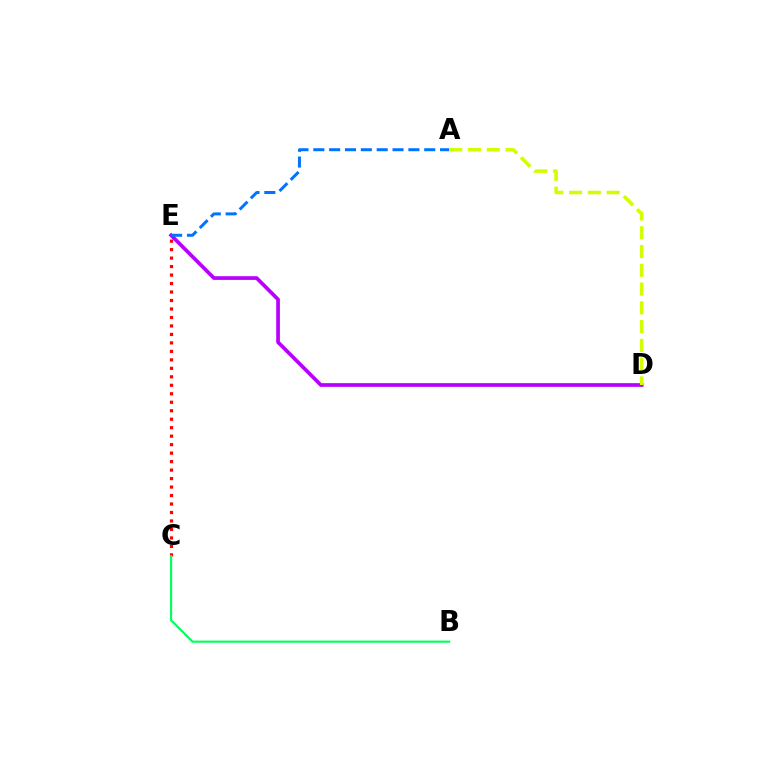{('D', 'E'): [{'color': '#b900ff', 'line_style': 'solid', 'thickness': 2.66}], ('C', 'E'): [{'color': '#ff0000', 'line_style': 'dotted', 'thickness': 2.3}], ('B', 'C'): [{'color': '#00ff5c', 'line_style': 'solid', 'thickness': 1.53}], ('A', 'E'): [{'color': '#0074ff', 'line_style': 'dashed', 'thickness': 2.15}], ('A', 'D'): [{'color': '#d1ff00', 'line_style': 'dashed', 'thickness': 2.55}]}